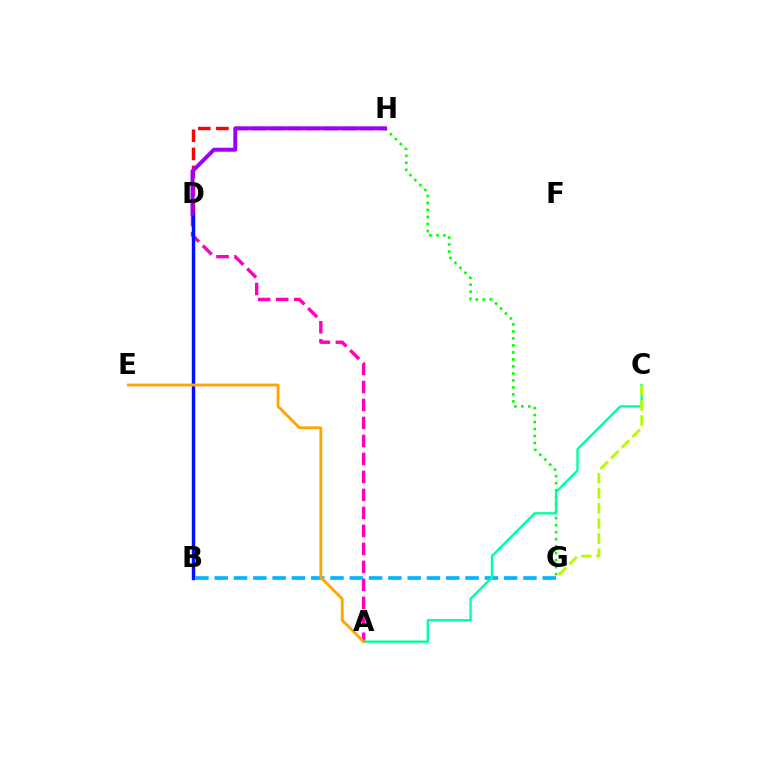{('D', 'H'): [{'color': '#ff0000', 'line_style': 'dashed', 'thickness': 2.46}, {'color': '#9b00ff', 'line_style': 'solid', 'thickness': 2.84}], ('G', 'H'): [{'color': '#08ff00', 'line_style': 'dotted', 'thickness': 1.9}], ('A', 'D'): [{'color': '#ff00bd', 'line_style': 'dashed', 'thickness': 2.44}], ('B', 'D'): [{'color': '#0010ff', 'line_style': 'solid', 'thickness': 2.47}], ('B', 'G'): [{'color': '#00b5ff', 'line_style': 'dashed', 'thickness': 2.62}], ('A', 'C'): [{'color': '#00ff9d', 'line_style': 'solid', 'thickness': 1.7}], ('A', 'E'): [{'color': '#ffa500', 'line_style': 'solid', 'thickness': 2.04}], ('C', 'G'): [{'color': '#b3ff00', 'line_style': 'dashed', 'thickness': 2.05}]}